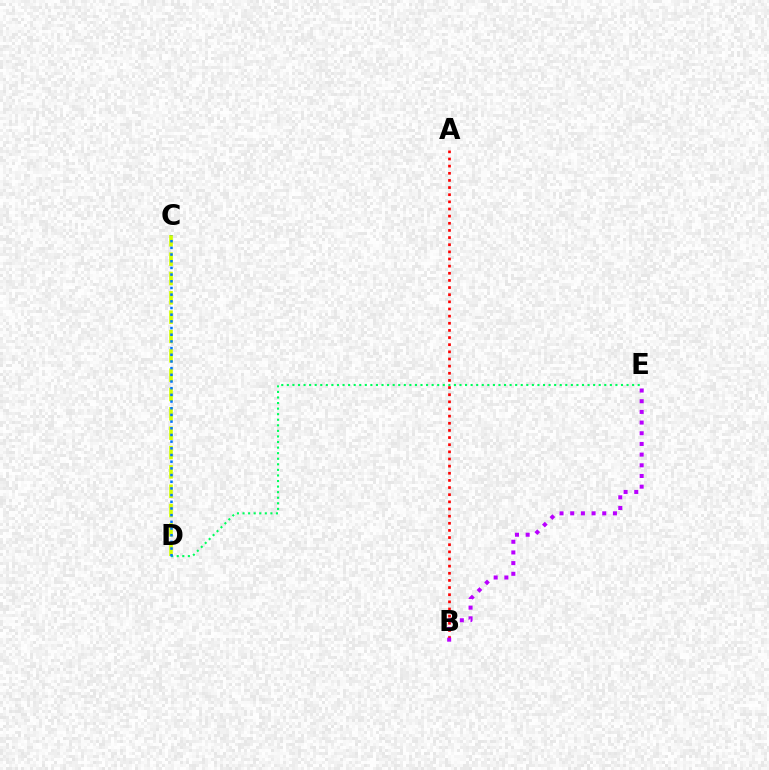{('A', 'B'): [{'color': '#ff0000', 'line_style': 'dotted', 'thickness': 1.94}], ('B', 'E'): [{'color': '#b900ff', 'line_style': 'dotted', 'thickness': 2.9}], ('C', 'D'): [{'color': '#d1ff00', 'line_style': 'dashed', 'thickness': 2.63}, {'color': '#0074ff', 'line_style': 'dotted', 'thickness': 1.82}], ('D', 'E'): [{'color': '#00ff5c', 'line_style': 'dotted', 'thickness': 1.51}]}